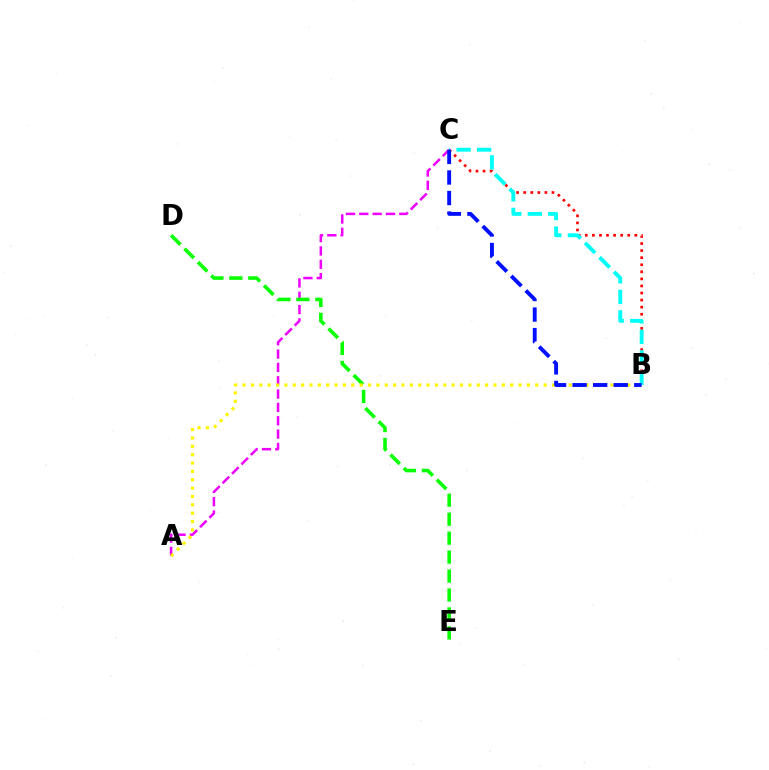{('A', 'C'): [{'color': '#ee00ff', 'line_style': 'dashed', 'thickness': 1.81}], ('B', 'C'): [{'color': '#ff0000', 'line_style': 'dotted', 'thickness': 1.92}, {'color': '#00fff6', 'line_style': 'dashed', 'thickness': 2.78}, {'color': '#0010ff', 'line_style': 'dashed', 'thickness': 2.79}], ('D', 'E'): [{'color': '#08ff00', 'line_style': 'dashed', 'thickness': 2.58}], ('A', 'B'): [{'color': '#fcf500', 'line_style': 'dotted', 'thickness': 2.27}]}